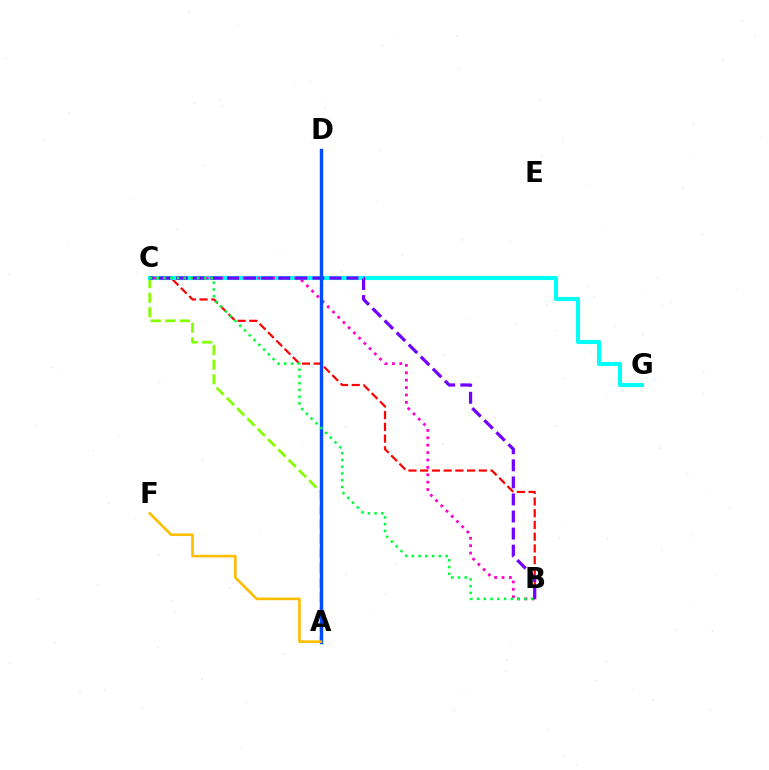{('B', 'C'): [{'color': '#ff0000', 'line_style': 'dashed', 'thickness': 1.59}, {'color': '#ff00cf', 'line_style': 'dotted', 'thickness': 2.01}, {'color': '#7200ff', 'line_style': 'dashed', 'thickness': 2.32}, {'color': '#00ff39', 'line_style': 'dotted', 'thickness': 1.83}], ('A', 'C'): [{'color': '#84ff00', 'line_style': 'dashed', 'thickness': 1.98}], ('C', 'G'): [{'color': '#00fff6', 'line_style': 'solid', 'thickness': 2.97}], ('A', 'D'): [{'color': '#004bff', 'line_style': 'solid', 'thickness': 2.44}], ('A', 'F'): [{'color': '#ffbd00', 'line_style': 'solid', 'thickness': 1.89}]}